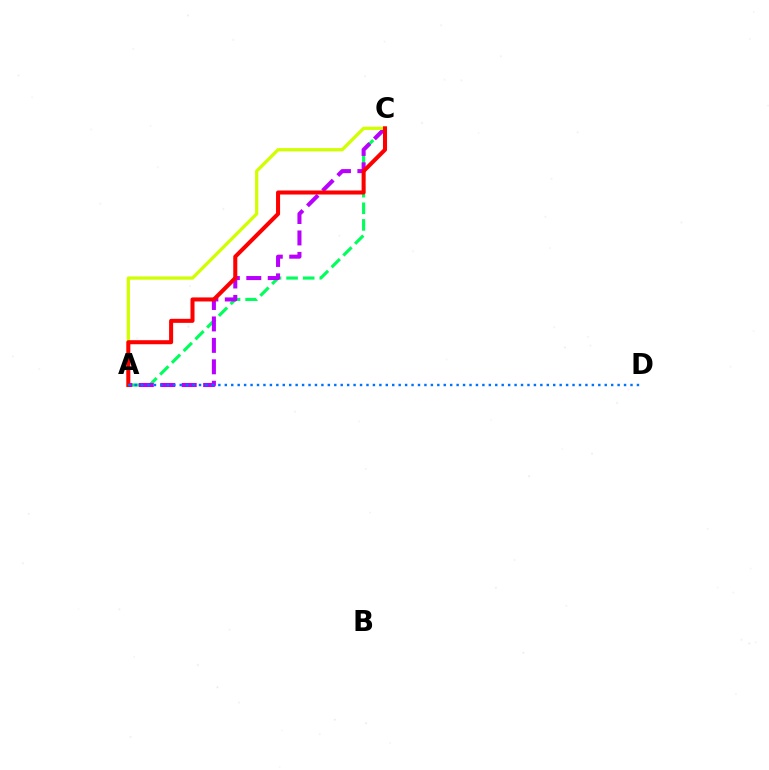{('A', 'C'): [{'color': '#00ff5c', 'line_style': 'dashed', 'thickness': 2.26}, {'color': '#b900ff', 'line_style': 'dashed', 'thickness': 2.91}, {'color': '#d1ff00', 'line_style': 'solid', 'thickness': 2.34}, {'color': '#ff0000', 'line_style': 'solid', 'thickness': 2.91}], ('A', 'D'): [{'color': '#0074ff', 'line_style': 'dotted', 'thickness': 1.75}]}